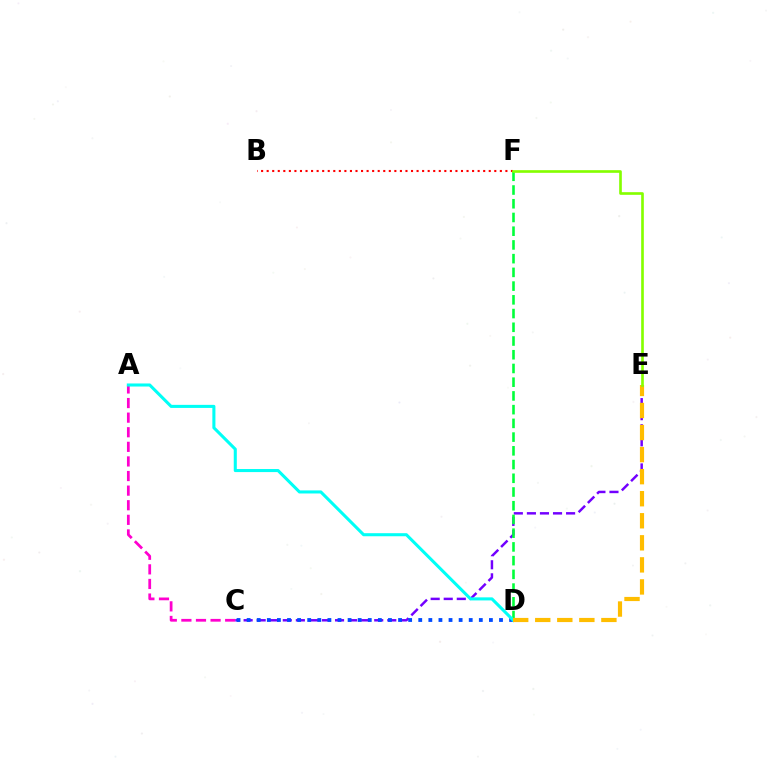{('B', 'F'): [{'color': '#ff0000', 'line_style': 'dotted', 'thickness': 1.51}], ('A', 'C'): [{'color': '#ff00cf', 'line_style': 'dashed', 'thickness': 1.98}], ('C', 'E'): [{'color': '#7200ff', 'line_style': 'dashed', 'thickness': 1.77}], ('D', 'F'): [{'color': '#00ff39', 'line_style': 'dashed', 'thickness': 1.86}], ('C', 'D'): [{'color': '#004bff', 'line_style': 'dotted', 'thickness': 2.74}], ('A', 'D'): [{'color': '#00fff6', 'line_style': 'solid', 'thickness': 2.21}], ('D', 'E'): [{'color': '#ffbd00', 'line_style': 'dashed', 'thickness': 3.0}], ('E', 'F'): [{'color': '#84ff00', 'line_style': 'solid', 'thickness': 1.91}]}